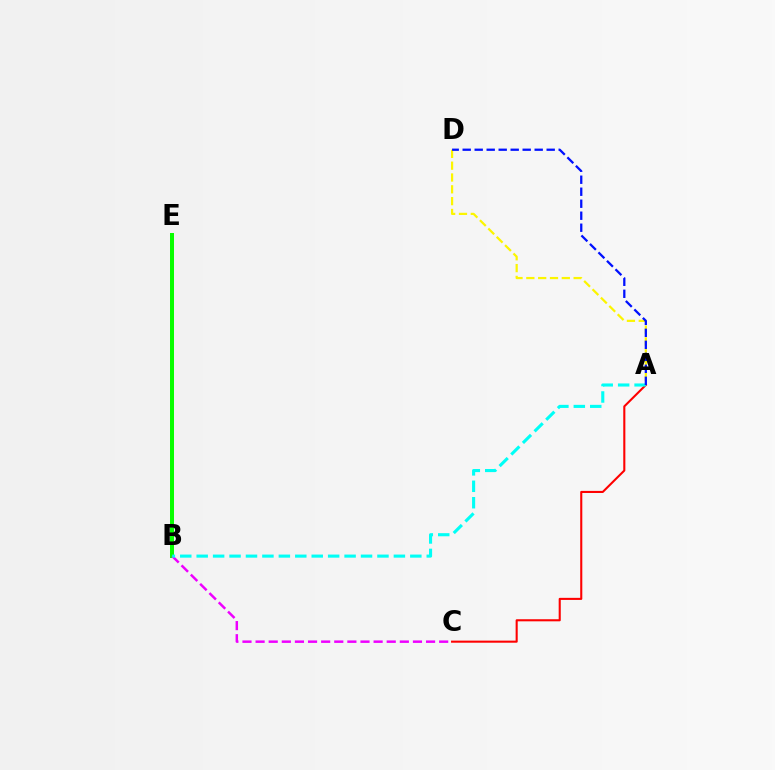{('B', 'E'): [{'color': '#08ff00', 'line_style': 'solid', 'thickness': 2.87}], ('A', 'C'): [{'color': '#ff0000', 'line_style': 'solid', 'thickness': 1.5}], ('B', 'C'): [{'color': '#ee00ff', 'line_style': 'dashed', 'thickness': 1.78}], ('A', 'D'): [{'color': '#fcf500', 'line_style': 'dashed', 'thickness': 1.61}, {'color': '#0010ff', 'line_style': 'dashed', 'thickness': 1.63}], ('A', 'B'): [{'color': '#00fff6', 'line_style': 'dashed', 'thickness': 2.23}]}